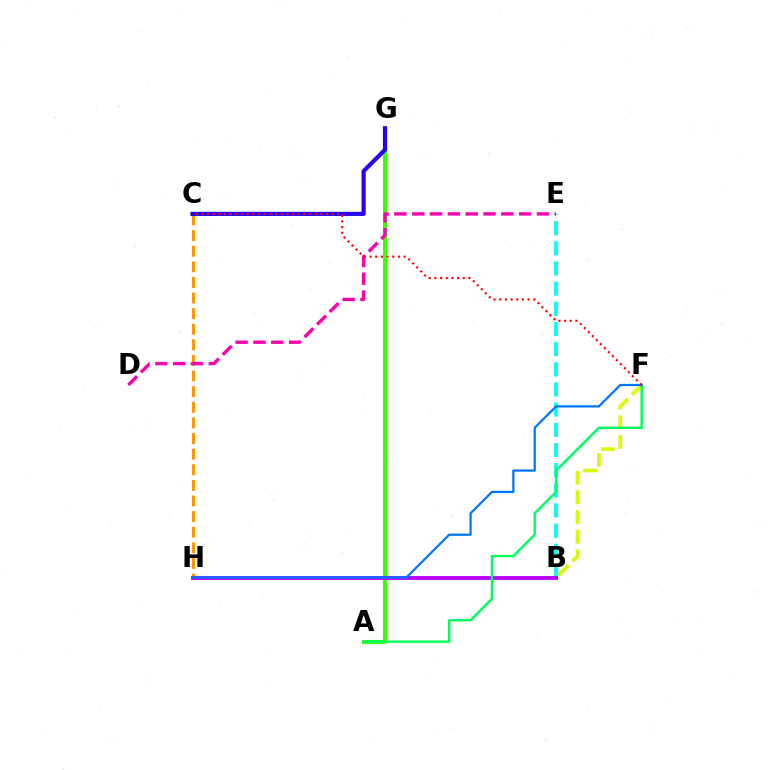{('B', 'E'): [{'color': '#00fff6', 'line_style': 'dashed', 'thickness': 2.74}], ('B', 'F'): [{'color': '#d1ff00', 'line_style': 'dashed', 'thickness': 2.67}], ('A', 'G'): [{'color': '#3dff00', 'line_style': 'solid', 'thickness': 2.98}], ('C', 'H'): [{'color': '#ff9400', 'line_style': 'dashed', 'thickness': 2.12}], ('C', 'G'): [{'color': '#2500ff', 'line_style': 'solid', 'thickness': 2.97}], ('B', 'H'): [{'color': '#b900ff', 'line_style': 'solid', 'thickness': 2.78}], ('A', 'F'): [{'color': '#00ff5c', 'line_style': 'solid', 'thickness': 1.74}], ('D', 'E'): [{'color': '#ff00ac', 'line_style': 'dashed', 'thickness': 2.42}], ('F', 'H'): [{'color': '#0074ff', 'line_style': 'solid', 'thickness': 1.6}], ('C', 'F'): [{'color': '#ff0000', 'line_style': 'dotted', 'thickness': 1.54}]}